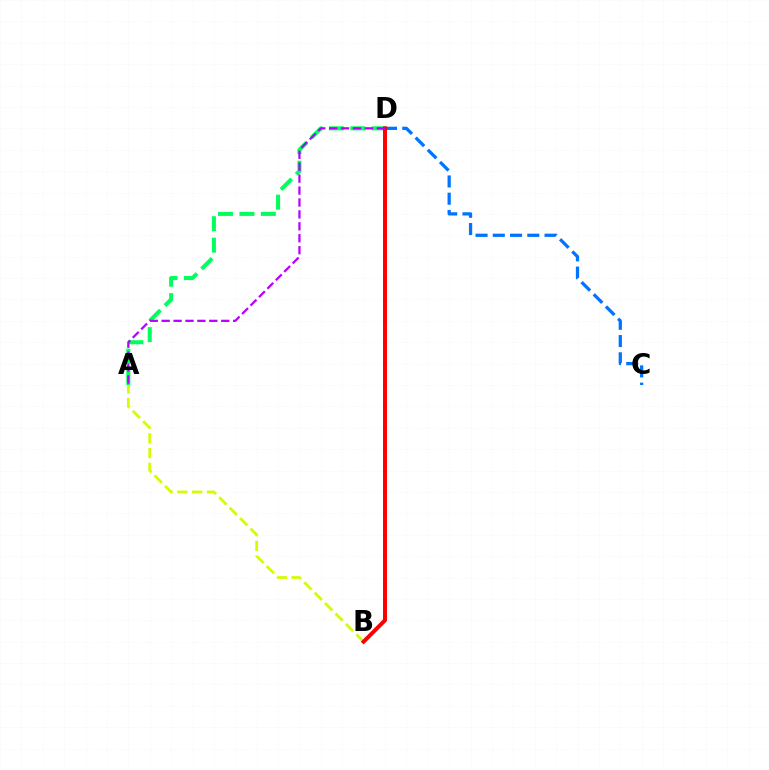{('C', 'D'): [{'color': '#0074ff', 'line_style': 'dashed', 'thickness': 2.34}], ('A', 'B'): [{'color': '#d1ff00', 'line_style': 'dashed', 'thickness': 2.0}], ('A', 'D'): [{'color': '#00ff5c', 'line_style': 'dashed', 'thickness': 2.91}, {'color': '#b900ff', 'line_style': 'dashed', 'thickness': 1.62}], ('B', 'D'): [{'color': '#ff0000', 'line_style': 'solid', 'thickness': 2.86}]}